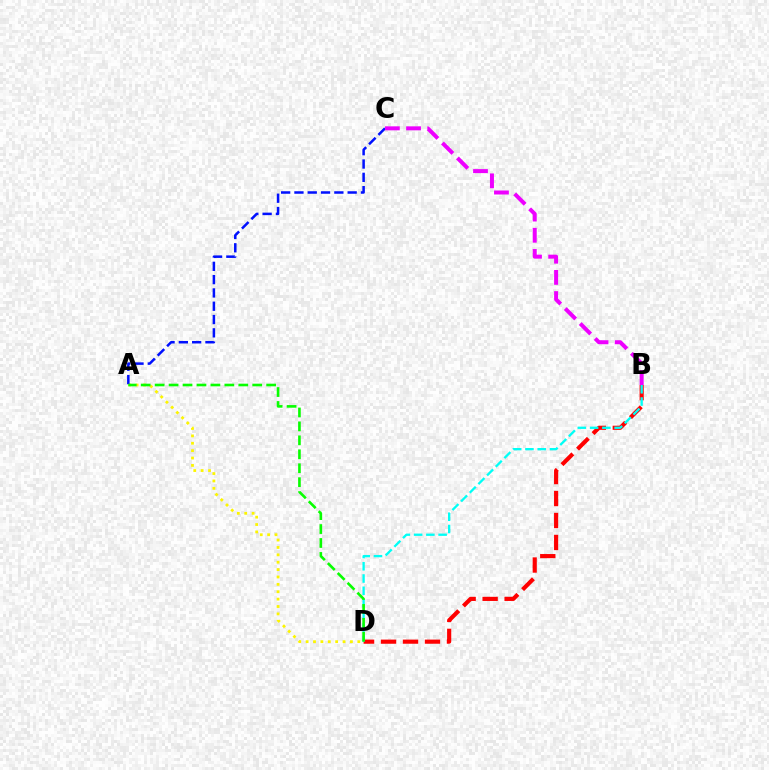{('A', 'D'): [{'color': '#fcf500', 'line_style': 'dotted', 'thickness': 2.01}, {'color': '#08ff00', 'line_style': 'dashed', 'thickness': 1.89}], ('B', 'D'): [{'color': '#ff0000', 'line_style': 'dashed', 'thickness': 2.99}, {'color': '#00fff6', 'line_style': 'dashed', 'thickness': 1.66}], ('A', 'C'): [{'color': '#0010ff', 'line_style': 'dashed', 'thickness': 1.81}], ('B', 'C'): [{'color': '#ee00ff', 'line_style': 'dashed', 'thickness': 2.88}]}